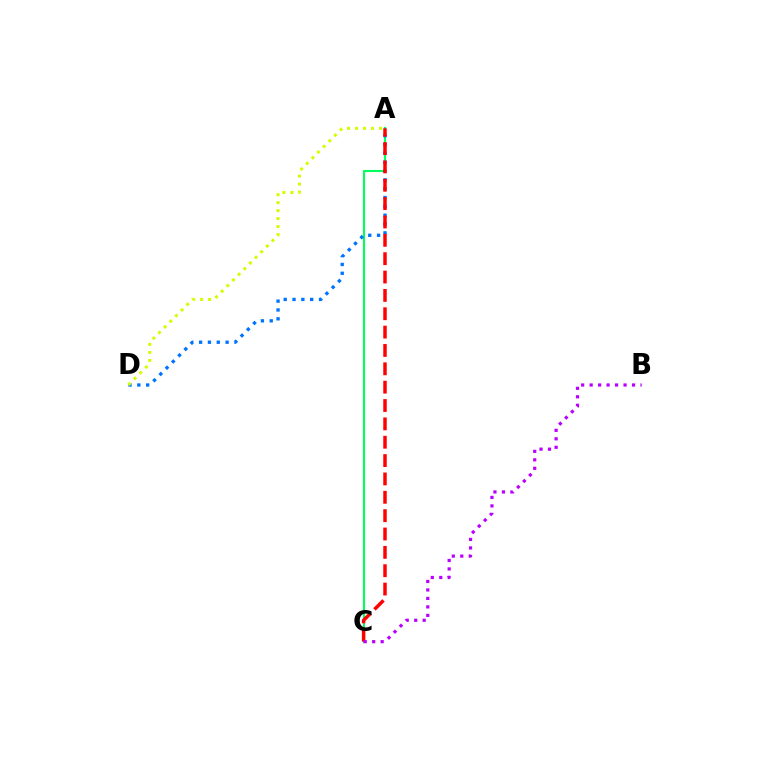{('A', 'C'): [{'color': '#00ff5c', 'line_style': 'solid', 'thickness': 1.5}, {'color': '#ff0000', 'line_style': 'dashed', 'thickness': 2.49}], ('A', 'D'): [{'color': '#0074ff', 'line_style': 'dotted', 'thickness': 2.4}, {'color': '#d1ff00', 'line_style': 'dotted', 'thickness': 2.17}], ('B', 'C'): [{'color': '#b900ff', 'line_style': 'dotted', 'thickness': 2.3}]}